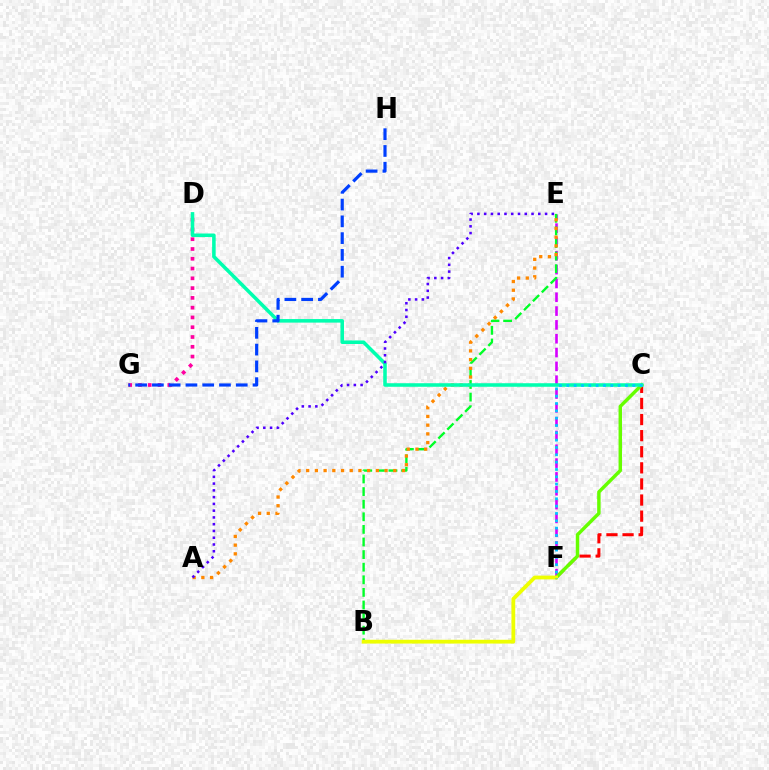{('C', 'F'): [{'color': '#ff0000', 'line_style': 'dashed', 'thickness': 2.19}, {'color': '#66ff00', 'line_style': 'solid', 'thickness': 2.48}, {'color': '#00c7ff', 'line_style': 'dotted', 'thickness': 1.99}], ('E', 'F'): [{'color': '#d600ff', 'line_style': 'dashed', 'thickness': 1.88}], ('B', 'E'): [{'color': '#00ff27', 'line_style': 'dashed', 'thickness': 1.71}], ('A', 'E'): [{'color': '#ff8800', 'line_style': 'dotted', 'thickness': 2.37}, {'color': '#4f00ff', 'line_style': 'dotted', 'thickness': 1.84}], ('D', 'G'): [{'color': '#ff00a0', 'line_style': 'dotted', 'thickness': 2.66}], ('C', 'D'): [{'color': '#00ffaf', 'line_style': 'solid', 'thickness': 2.55}], ('G', 'H'): [{'color': '#003fff', 'line_style': 'dashed', 'thickness': 2.28}], ('B', 'F'): [{'color': '#eeff00', 'line_style': 'solid', 'thickness': 2.73}]}